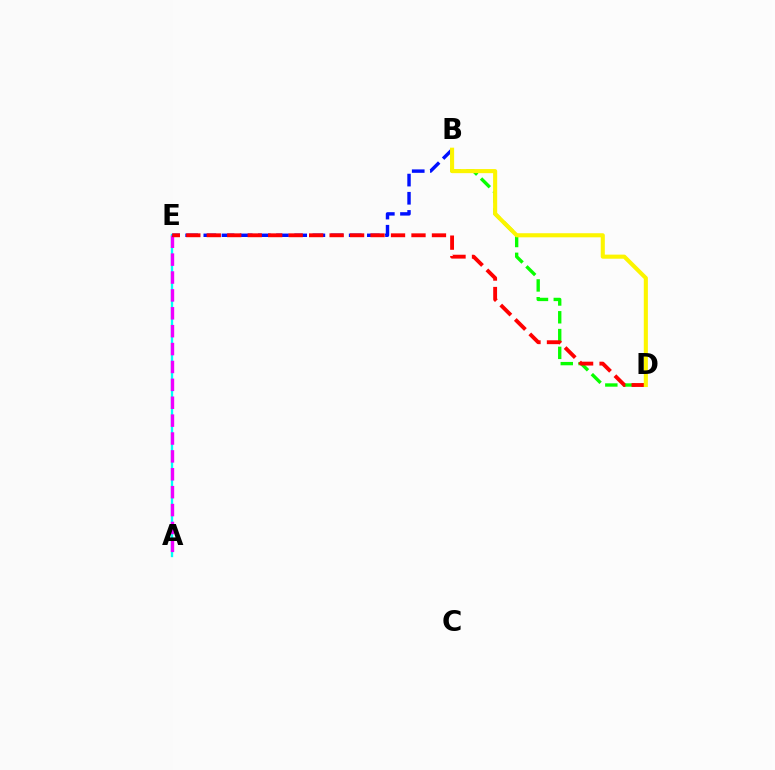{('A', 'E'): [{'color': '#00fff6', 'line_style': 'solid', 'thickness': 1.68}, {'color': '#ee00ff', 'line_style': 'dashed', 'thickness': 2.43}], ('B', 'D'): [{'color': '#08ff00', 'line_style': 'dashed', 'thickness': 2.42}, {'color': '#fcf500', 'line_style': 'solid', 'thickness': 2.95}], ('B', 'E'): [{'color': '#0010ff', 'line_style': 'dashed', 'thickness': 2.47}], ('D', 'E'): [{'color': '#ff0000', 'line_style': 'dashed', 'thickness': 2.78}]}